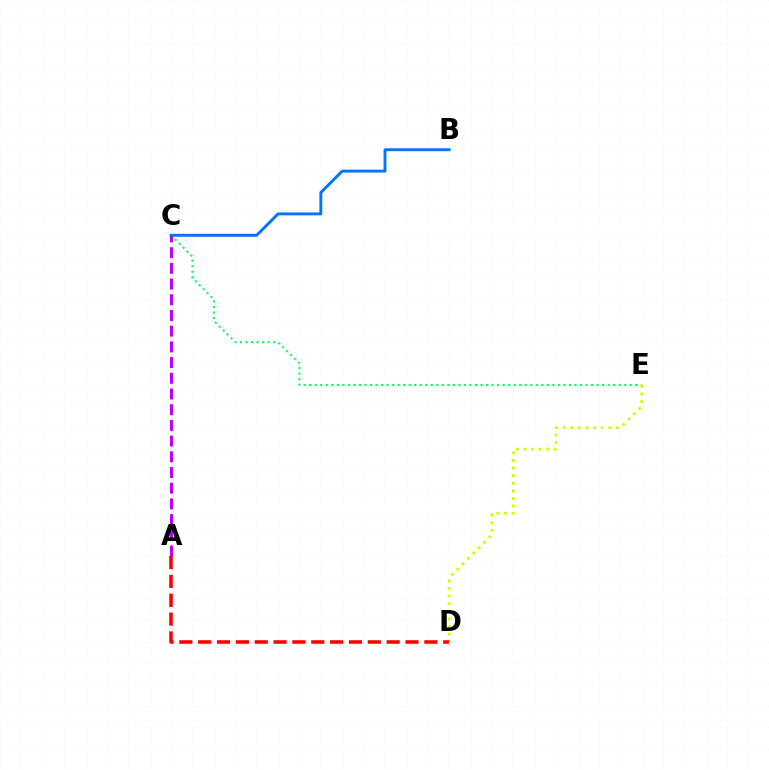{('C', 'E'): [{'color': '#00ff5c', 'line_style': 'dotted', 'thickness': 1.5}], ('A', 'C'): [{'color': '#b900ff', 'line_style': 'dashed', 'thickness': 2.13}], ('D', 'E'): [{'color': '#d1ff00', 'line_style': 'dotted', 'thickness': 2.06}], ('A', 'D'): [{'color': '#ff0000', 'line_style': 'dashed', 'thickness': 2.56}], ('B', 'C'): [{'color': '#0074ff', 'line_style': 'solid', 'thickness': 2.08}]}